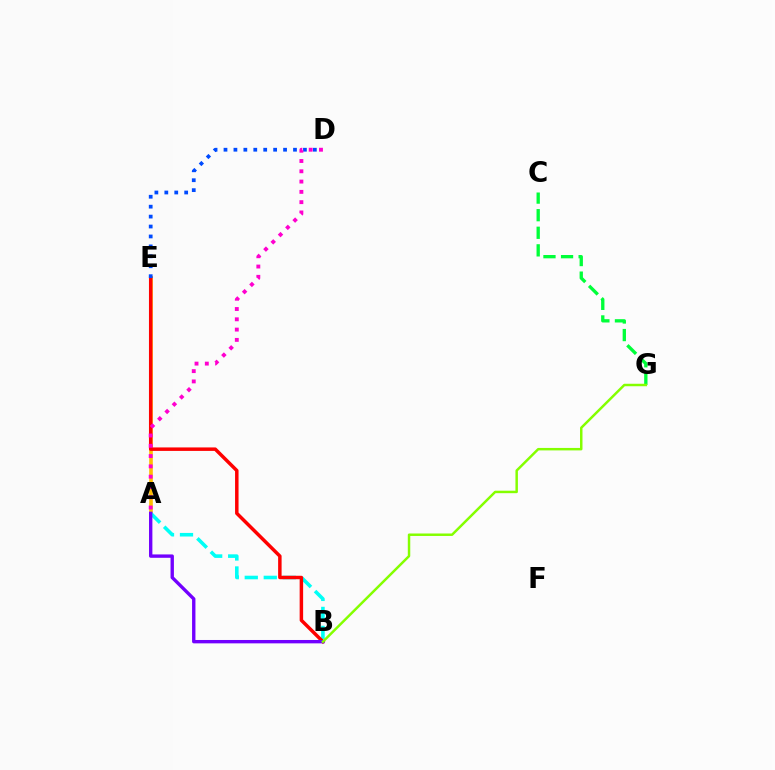{('C', 'G'): [{'color': '#00ff39', 'line_style': 'dashed', 'thickness': 2.39}], ('A', 'E'): [{'color': '#ffbd00', 'line_style': 'solid', 'thickness': 2.61}], ('A', 'B'): [{'color': '#00fff6', 'line_style': 'dashed', 'thickness': 2.58}, {'color': '#7200ff', 'line_style': 'solid', 'thickness': 2.43}], ('B', 'E'): [{'color': '#ff0000', 'line_style': 'solid', 'thickness': 2.5}], ('B', 'G'): [{'color': '#84ff00', 'line_style': 'solid', 'thickness': 1.78}], ('D', 'E'): [{'color': '#004bff', 'line_style': 'dotted', 'thickness': 2.7}], ('A', 'D'): [{'color': '#ff00cf', 'line_style': 'dotted', 'thickness': 2.8}]}